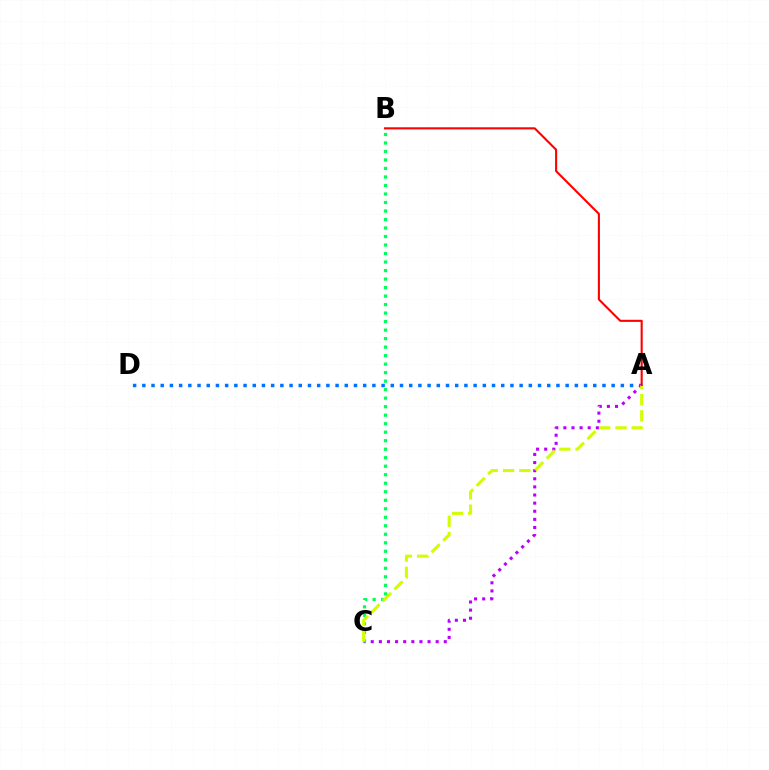{('A', 'D'): [{'color': '#0074ff', 'line_style': 'dotted', 'thickness': 2.5}], ('A', 'C'): [{'color': '#b900ff', 'line_style': 'dotted', 'thickness': 2.21}, {'color': '#d1ff00', 'line_style': 'dashed', 'thickness': 2.21}], ('B', 'C'): [{'color': '#00ff5c', 'line_style': 'dotted', 'thickness': 2.31}], ('A', 'B'): [{'color': '#ff0000', 'line_style': 'solid', 'thickness': 1.51}]}